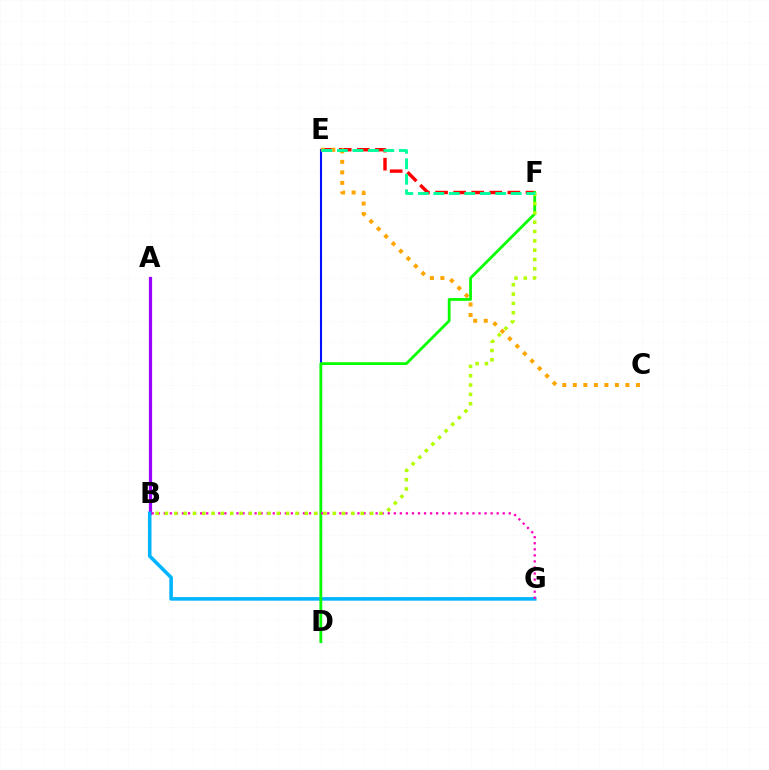{('E', 'F'): [{'color': '#ff0000', 'line_style': 'dashed', 'thickness': 2.46}, {'color': '#00ff9d', 'line_style': 'dashed', 'thickness': 2.1}], ('A', 'B'): [{'color': '#9b00ff', 'line_style': 'solid', 'thickness': 2.31}], ('B', 'G'): [{'color': '#00b5ff', 'line_style': 'solid', 'thickness': 2.57}, {'color': '#ff00bd', 'line_style': 'dotted', 'thickness': 1.64}], ('D', 'E'): [{'color': '#0010ff', 'line_style': 'solid', 'thickness': 1.5}], ('D', 'F'): [{'color': '#08ff00', 'line_style': 'solid', 'thickness': 2.0}], ('C', 'E'): [{'color': '#ffa500', 'line_style': 'dotted', 'thickness': 2.86}], ('B', 'F'): [{'color': '#b3ff00', 'line_style': 'dotted', 'thickness': 2.53}]}